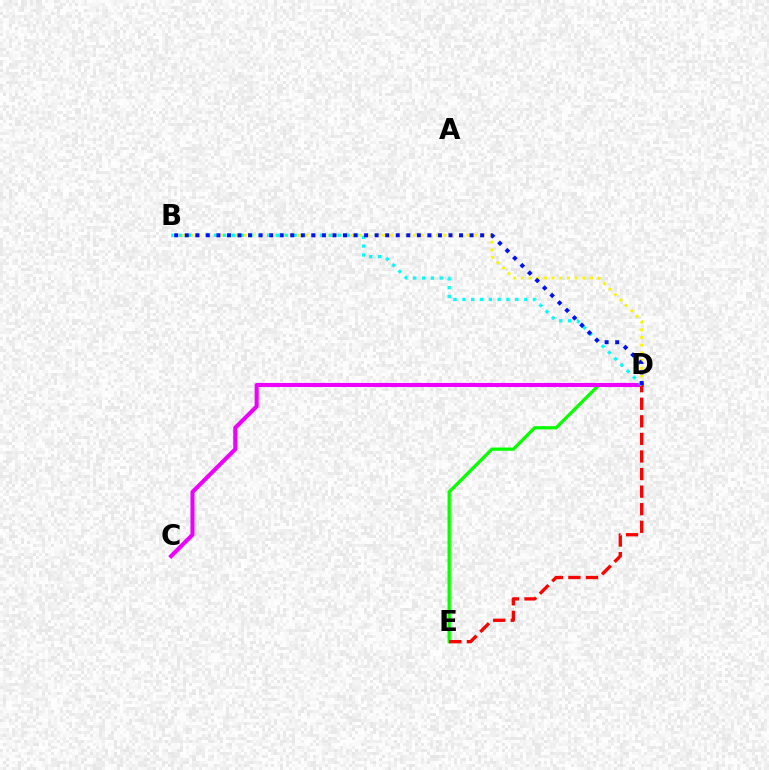{('B', 'D'): [{'color': '#fcf500', 'line_style': 'dotted', 'thickness': 2.09}, {'color': '#00fff6', 'line_style': 'dotted', 'thickness': 2.4}, {'color': '#0010ff', 'line_style': 'dotted', 'thickness': 2.87}], ('D', 'E'): [{'color': '#08ff00', 'line_style': 'solid', 'thickness': 2.35}, {'color': '#ff0000', 'line_style': 'dashed', 'thickness': 2.39}], ('C', 'D'): [{'color': '#ee00ff', 'line_style': 'solid', 'thickness': 2.92}]}